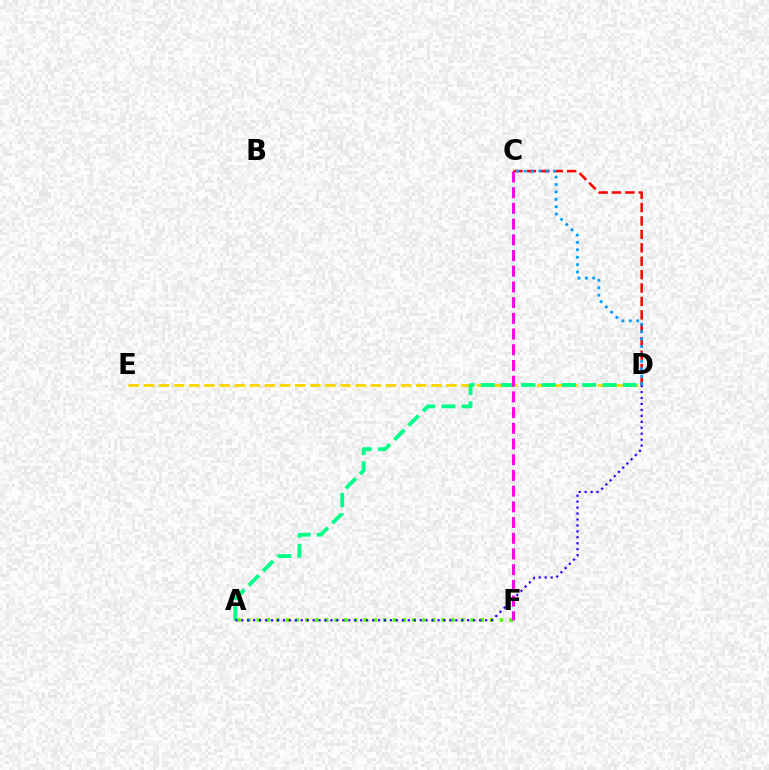{('D', 'E'): [{'color': '#ffd500', 'line_style': 'dashed', 'thickness': 2.06}], ('A', 'D'): [{'color': '#00ff86', 'line_style': 'dashed', 'thickness': 2.75}, {'color': '#3700ff', 'line_style': 'dotted', 'thickness': 1.62}], ('C', 'D'): [{'color': '#ff0000', 'line_style': 'dashed', 'thickness': 1.82}, {'color': '#009eff', 'line_style': 'dotted', 'thickness': 2.02}], ('A', 'F'): [{'color': '#4fff00', 'line_style': 'dotted', 'thickness': 2.64}], ('C', 'F'): [{'color': '#ff00ed', 'line_style': 'dashed', 'thickness': 2.13}]}